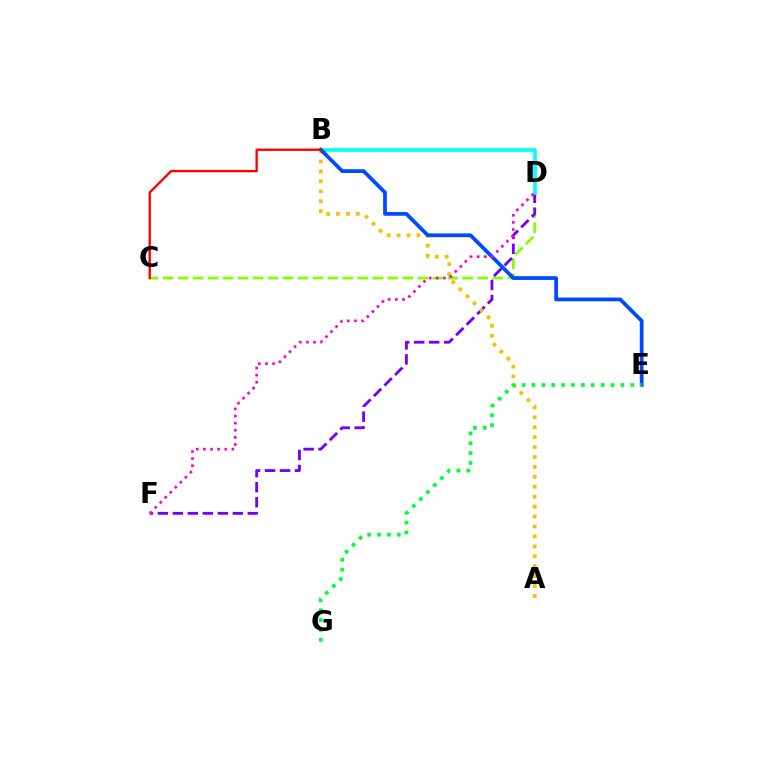{('C', 'D'): [{'color': '#84ff00', 'line_style': 'dashed', 'thickness': 2.03}], ('D', 'F'): [{'color': '#7200ff', 'line_style': 'dashed', 'thickness': 2.04}, {'color': '#ff00cf', 'line_style': 'dotted', 'thickness': 1.93}], ('A', 'B'): [{'color': '#ffbd00', 'line_style': 'dotted', 'thickness': 2.7}], ('B', 'D'): [{'color': '#00fff6', 'line_style': 'solid', 'thickness': 2.65}], ('B', 'E'): [{'color': '#004bff', 'line_style': 'solid', 'thickness': 2.71}], ('E', 'G'): [{'color': '#00ff39', 'line_style': 'dotted', 'thickness': 2.68}], ('B', 'C'): [{'color': '#ff0000', 'line_style': 'solid', 'thickness': 1.69}]}